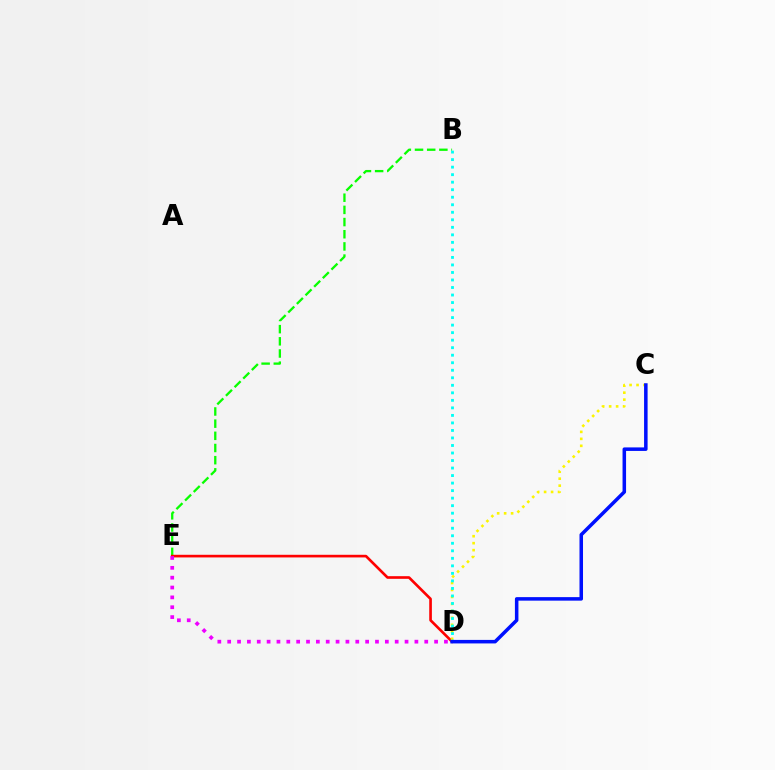{('B', 'E'): [{'color': '#08ff00', 'line_style': 'dashed', 'thickness': 1.65}], ('D', 'E'): [{'color': '#ff0000', 'line_style': 'solid', 'thickness': 1.9}, {'color': '#ee00ff', 'line_style': 'dotted', 'thickness': 2.68}], ('C', 'D'): [{'color': '#fcf500', 'line_style': 'dotted', 'thickness': 1.89}, {'color': '#0010ff', 'line_style': 'solid', 'thickness': 2.54}], ('B', 'D'): [{'color': '#00fff6', 'line_style': 'dotted', 'thickness': 2.04}]}